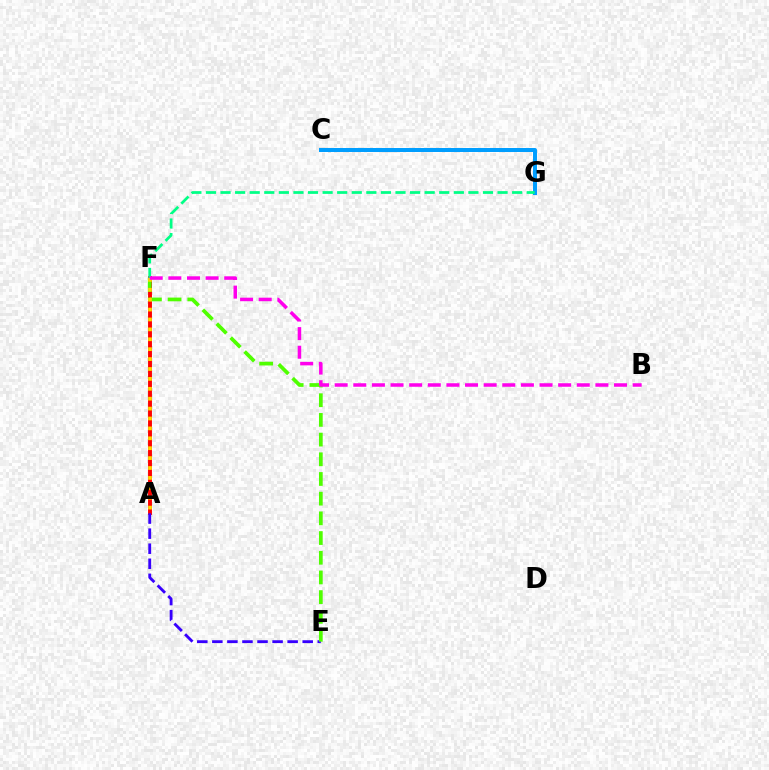{('C', 'G'): [{'color': '#009eff', 'line_style': 'solid', 'thickness': 2.87}], ('A', 'F'): [{'color': '#ff0000', 'line_style': 'solid', 'thickness': 2.81}, {'color': '#ffd500', 'line_style': 'dotted', 'thickness': 2.69}], ('F', 'G'): [{'color': '#00ff86', 'line_style': 'dashed', 'thickness': 1.98}], ('A', 'E'): [{'color': '#3700ff', 'line_style': 'dashed', 'thickness': 2.05}], ('E', 'F'): [{'color': '#4fff00', 'line_style': 'dashed', 'thickness': 2.67}], ('B', 'F'): [{'color': '#ff00ed', 'line_style': 'dashed', 'thickness': 2.53}]}